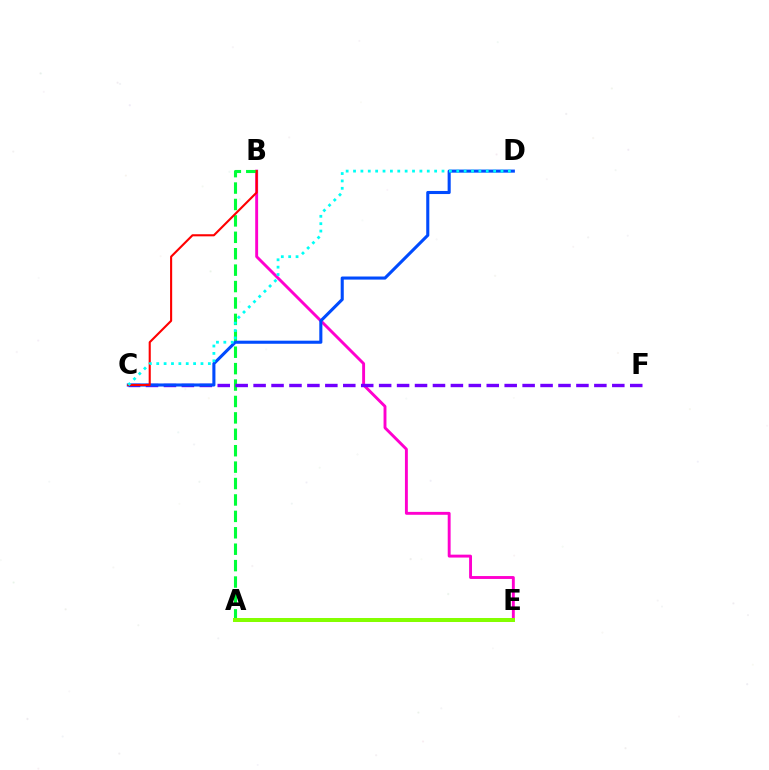{('B', 'E'): [{'color': '#ff00cf', 'line_style': 'solid', 'thickness': 2.09}], ('A', 'E'): [{'color': '#ffbd00', 'line_style': 'dashed', 'thickness': 1.93}, {'color': '#84ff00', 'line_style': 'solid', 'thickness': 2.87}], ('A', 'B'): [{'color': '#00ff39', 'line_style': 'dashed', 'thickness': 2.23}], ('C', 'F'): [{'color': '#7200ff', 'line_style': 'dashed', 'thickness': 2.44}], ('C', 'D'): [{'color': '#004bff', 'line_style': 'solid', 'thickness': 2.22}, {'color': '#00fff6', 'line_style': 'dotted', 'thickness': 2.0}], ('B', 'C'): [{'color': '#ff0000', 'line_style': 'solid', 'thickness': 1.52}]}